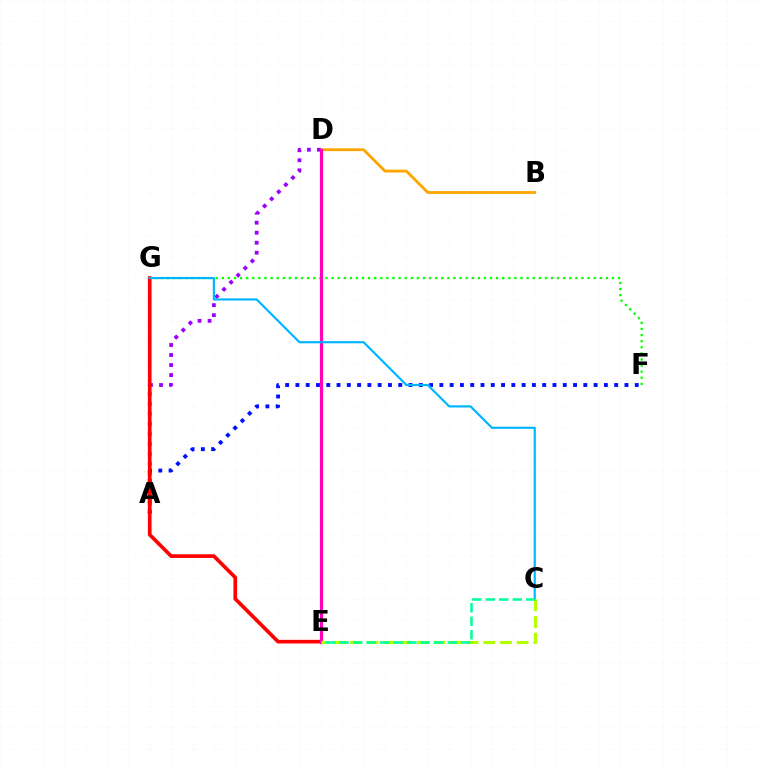{('B', 'D'): [{'color': '#ffa500', 'line_style': 'solid', 'thickness': 2.04}], ('A', 'D'): [{'color': '#9b00ff', 'line_style': 'dotted', 'thickness': 2.72}], ('F', 'G'): [{'color': '#08ff00', 'line_style': 'dotted', 'thickness': 1.66}], ('A', 'F'): [{'color': '#0010ff', 'line_style': 'dotted', 'thickness': 2.79}], ('E', 'G'): [{'color': '#ff0000', 'line_style': 'solid', 'thickness': 2.64}], ('D', 'E'): [{'color': '#ff00bd', 'line_style': 'solid', 'thickness': 2.25}], ('C', 'G'): [{'color': '#00b5ff', 'line_style': 'solid', 'thickness': 1.56}], ('C', 'E'): [{'color': '#b3ff00', 'line_style': 'dashed', 'thickness': 2.27}, {'color': '#00ff9d', 'line_style': 'dashed', 'thickness': 1.84}]}